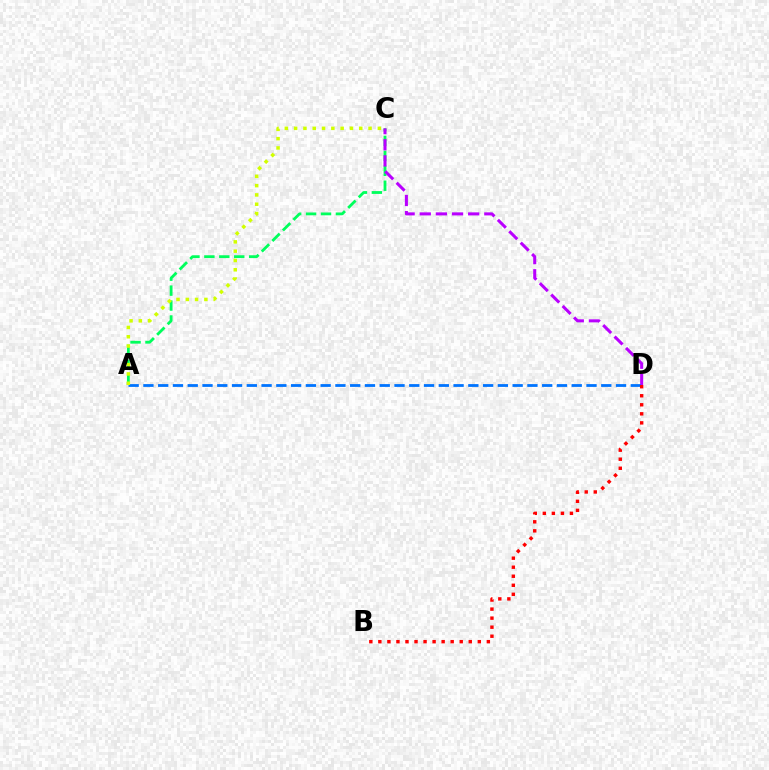{('A', 'C'): [{'color': '#00ff5c', 'line_style': 'dashed', 'thickness': 2.03}, {'color': '#d1ff00', 'line_style': 'dotted', 'thickness': 2.53}], ('C', 'D'): [{'color': '#b900ff', 'line_style': 'dashed', 'thickness': 2.19}], ('A', 'D'): [{'color': '#0074ff', 'line_style': 'dashed', 'thickness': 2.01}], ('B', 'D'): [{'color': '#ff0000', 'line_style': 'dotted', 'thickness': 2.46}]}